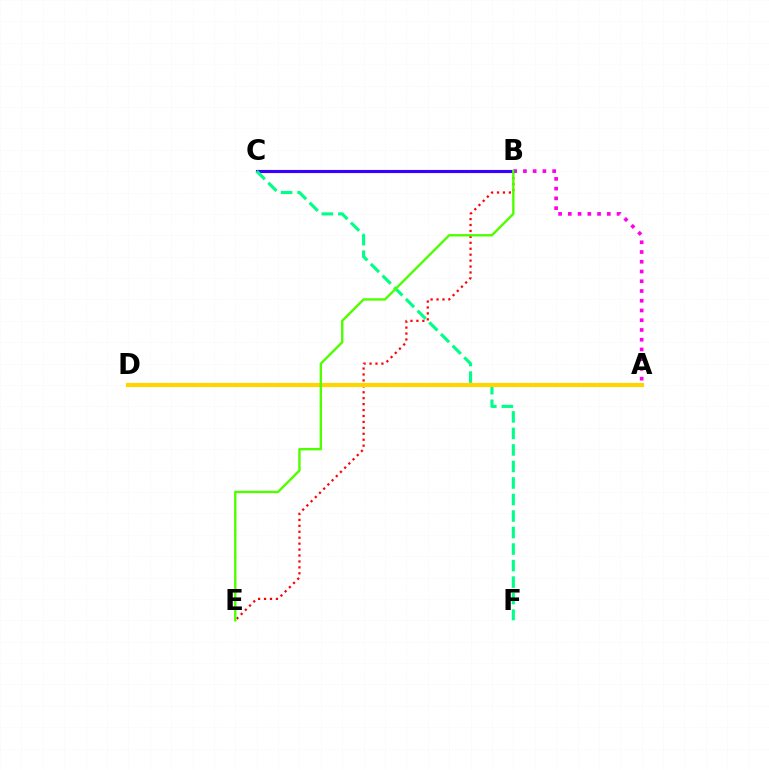{('B', 'E'): [{'color': '#ff0000', 'line_style': 'dotted', 'thickness': 1.61}, {'color': '#4fff00', 'line_style': 'solid', 'thickness': 1.73}], ('A', 'B'): [{'color': '#ff00ed', 'line_style': 'dotted', 'thickness': 2.65}], ('A', 'D'): [{'color': '#009eff', 'line_style': 'solid', 'thickness': 1.94}, {'color': '#ffd500', 'line_style': 'solid', 'thickness': 2.99}], ('B', 'C'): [{'color': '#3700ff', 'line_style': 'solid', 'thickness': 2.25}], ('C', 'F'): [{'color': '#00ff86', 'line_style': 'dashed', 'thickness': 2.24}]}